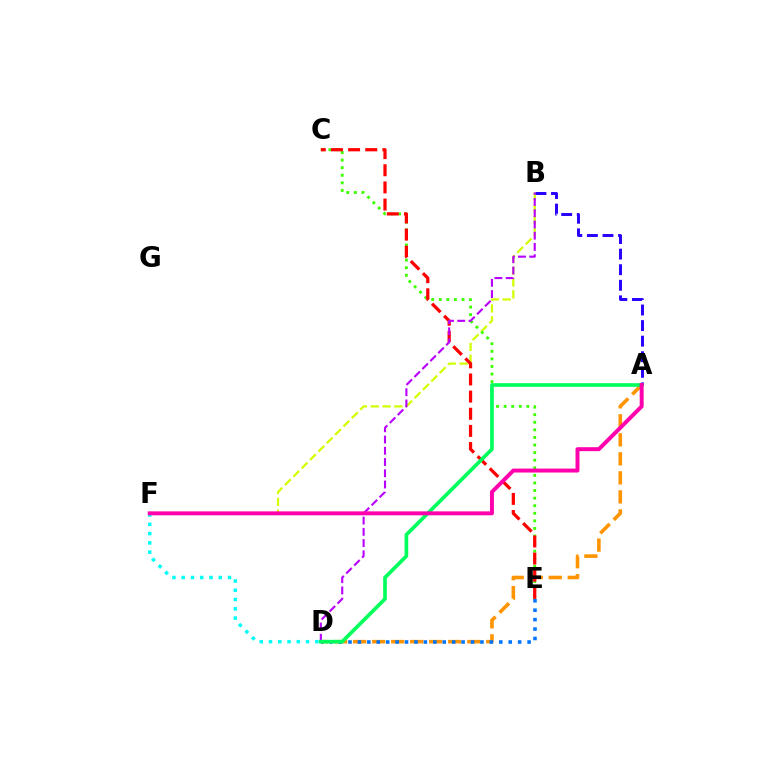{('B', 'F'): [{'color': '#d1ff00', 'line_style': 'dashed', 'thickness': 1.61}], ('D', 'F'): [{'color': '#00fff6', 'line_style': 'dotted', 'thickness': 2.52}], ('C', 'E'): [{'color': '#3dff00', 'line_style': 'dotted', 'thickness': 2.06}, {'color': '#ff0000', 'line_style': 'dashed', 'thickness': 2.33}], ('A', 'B'): [{'color': '#2500ff', 'line_style': 'dashed', 'thickness': 2.12}], ('A', 'D'): [{'color': '#ff9400', 'line_style': 'dashed', 'thickness': 2.58}, {'color': '#00ff5c', 'line_style': 'solid', 'thickness': 2.64}], ('D', 'E'): [{'color': '#0074ff', 'line_style': 'dotted', 'thickness': 2.56}], ('B', 'D'): [{'color': '#b900ff', 'line_style': 'dashed', 'thickness': 1.53}], ('A', 'F'): [{'color': '#ff00ac', 'line_style': 'solid', 'thickness': 2.84}]}